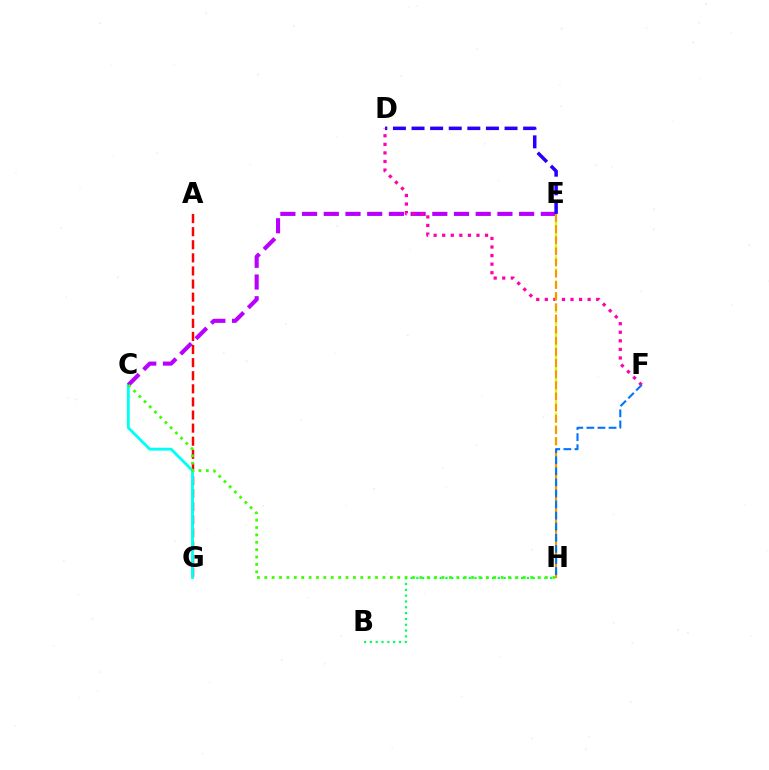{('A', 'G'): [{'color': '#ff0000', 'line_style': 'dashed', 'thickness': 1.78}], ('C', 'G'): [{'color': '#00fff6', 'line_style': 'solid', 'thickness': 2.05}], ('C', 'E'): [{'color': '#b900ff', 'line_style': 'dashed', 'thickness': 2.95}], ('B', 'H'): [{'color': '#00ff5c', 'line_style': 'dotted', 'thickness': 1.58}], ('D', 'E'): [{'color': '#2500ff', 'line_style': 'dashed', 'thickness': 2.53}], ('D', 'F'): [{'color': '#ff00ac', 'line_style': 'dotted', 'thickness': 2.33}], ('E', 'H'): [{'color': '#d1ff00', 'line_style': 'dashed', 'thickness': 1.64}, {'color': '#ff9400', 'line_style': 'dashed', 'thickness': 1.52}], ('C', 'H'): [{'color': '#3dff00', 'line_style': 'dotted', 'thickness': 2.01}], ('F', 'H'): [{'color': '#0074ff', 'line_style': 'dashed', 'thickness': 1.51}]}